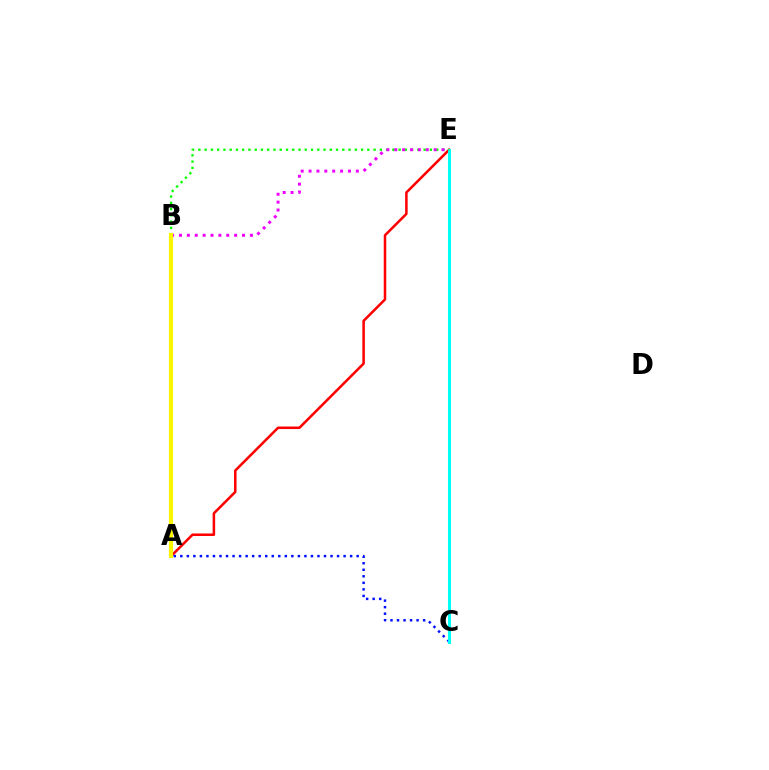{('A', 'E'): [{'color': '#ff0000', 'line_style': 'solid', 'thickness': 1.82}], ('A', 'C'): [{'color': '#0010ff', 'line_style': 'dotted', 'thickness': 1.77}], ('C', 'E'): [{'color': '#00fff6', 'line_style': 'solid', 'thickness': 2.19}], ('B', 'E'): [{'color': '#08ff00', 'line_style': 'dotted', 'thickness': 1.7}, {'color': '#ee00ff', 'line_style': 'dotted', 'thickness': 2.14}], ('A', 'B'): [{'color': '#fcf500', 'line_style': 'solid', 'thickness': 2.97}]}